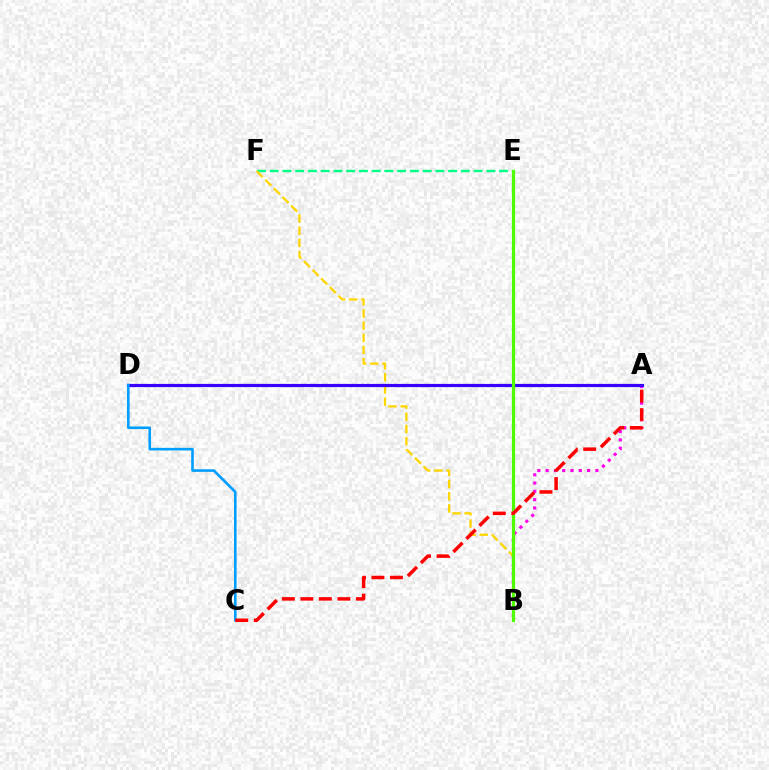{('E', 'F'): [{'color': '#00ff86', 'line_style': 'dashed', 'thickness': 1.73}], ('B', 'F'): [{'color': '#ffd500', 'line_style': 'dashed', 'thickness': 1.65}], ('A', 'B'): [{'color': '#ff00ed', 'line_style': 'dotted', 'thickness': 2.26}], ('A', 'D'): [{'color': '#3700ff', 'line_style': 'solid', 'thickness': 2.3}], ('C', 'D'): [{'color': '#009eff', 'line_style': 'solid', 'thickness': 1.88}], ('B', 'E'): [{'color': '#4fff00', 'line_style': 'solid', 'thickness': 2.3}], ('A', 'C'): [{'color': '#ff0000', 'line_style': 'dashed', 'thickness': 2.51}]}